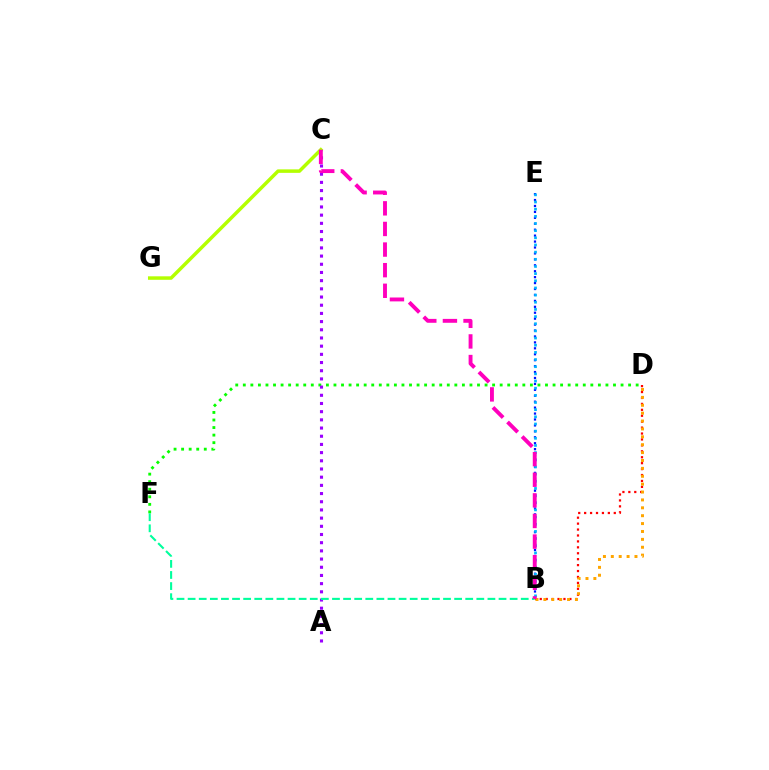{('B', 'D'): [{'color': '#ff0000', 'line_style': 'dotted', 'thickness': 1.61}, {'color': '#ffa500', 'line_style': 'dotted', 'thickness': 2.14}], ('D', 'F'): [{'color': '#08ff00', 'line_style': 'dotted', 'thickness': 2.05}], ('A', 'C'): [{'color': '#9b00ff', 'line_style': 'dotted', 'thickness': 2.22}], ('C', 'G'): [{'color': '#b3ff00', 'line_style': 'solid', 'thickness': 2.51}], ('B', 'E'): [{'color': '#0010ff', 'line_style': 'dotted', 'thickness': 1.61}, {'color': '#00b5ff', 'line_style': 'dotted', 'thickness': 1.95}], ('B', 'F'): [{'color': '#00ff9d', 'line_style': 'dashed', 'thickness': 1.51}], ('B', 'C'): [{'color': '#ff00bd', 'line_style': 'dashed', 'thickness': 2.8}]}